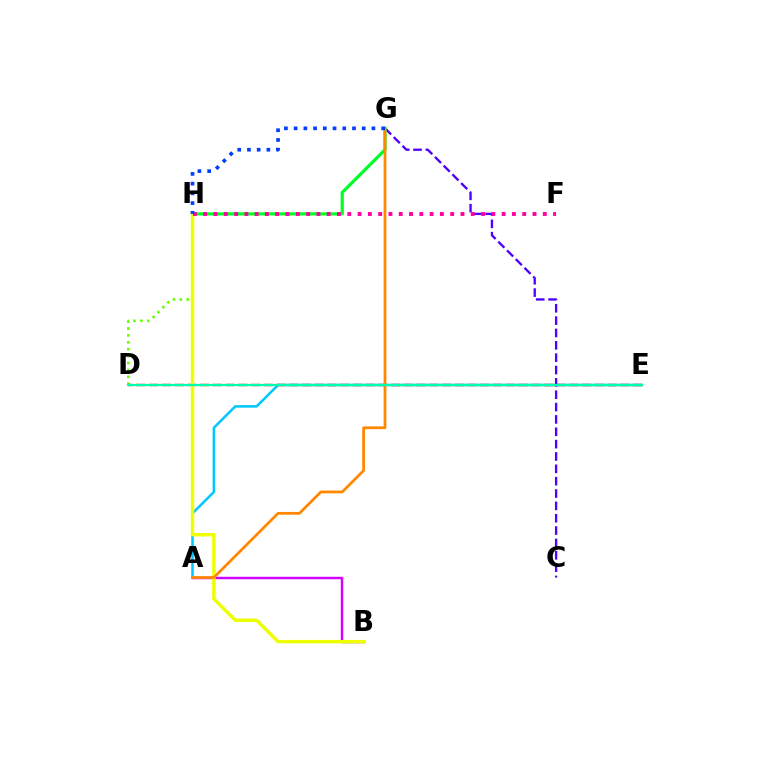{('D', 'H'): [{'color': '#66ff00', 'line_style': 'dotted', 'thickness': 1.88}], ('A', 'E'): [{'color': '#00c7ff', 'line_style': 'solid', 'thickness': 1.82}], ('D', 'E'): [{'color': '#ff0000', 'line_style': 'dashed', 'thickness': 1.73}, {'color': '#00ffaf', 'line_style': 'solid', 'thickness': 1.61}], ('A', 'B'): [{'color': '#d600ff', 'line_style': 'solid', 'thickness': 1.76}], ('C', 'G'): [{'color': '#4f00ff', 'line_style': 'dashed', 'thickness': 1.68}], ('G', 'H'): [{'color': '#00ff27', 'line_style': 'solid', 'thickness': 2.32}, {'color': '#003fff', 'line_style': 'dotted', 'thickness': 2.64}], ('B', 'H'): [{'color': '#eeff00', 'line_style': 'solid', 'thickness': 2.48}], ('A', 'G'): [{'color': '#ff8800', 'line_style': 'solid', 'thickness': 1.99}], ('F', 'H'): [{'color': '#ff00a0', 'line_style': 'dotted', 'thickness': 2.8}]}